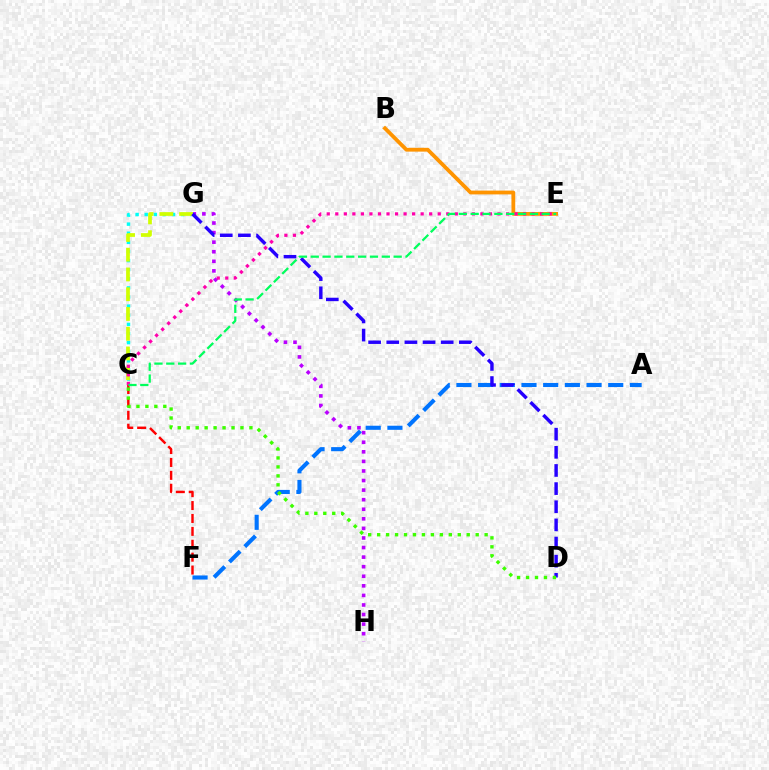{('G', 'H'): [{'color': '#b900ff', 'line_style': 'dotted', 'thickness': 2.6}], ('A', 'F'): [{'color': '#0074ff', 'line_style': 'dashed', 'thickness': 2.95}], ('C', 'G'): [{'color': '#00fff6', 'line_style': 'dotted', 'thickness': 2.48}, {'color': '#d1ff00', 'line_style': 'dashed', 'thickness': 2.68}], ('B', 'E'): [{'color': '#ff9400', 'line_style': 'solid', 'thickness': 2.74}], ('C', 'E'): [{'color': '#ff00ac', 'line_style': 'dotted', 'thickness': 2.32}, {'color': '#00ff5c', 'line_style': 'dashed', 'thickness': 1.61}], ('D', 'G'): [{'color': '#2500ff', 'line_style': 'dashed', 'thickness': 2.46}], ('C', 'F'): [{'color': '#ff0000', 'line_style': 'dashed', 'thickness': 1.75}], ('C', 'D'): [{'color': '#3dff00', 'line_style': 'dotted', 'thickness': 2.43}]}